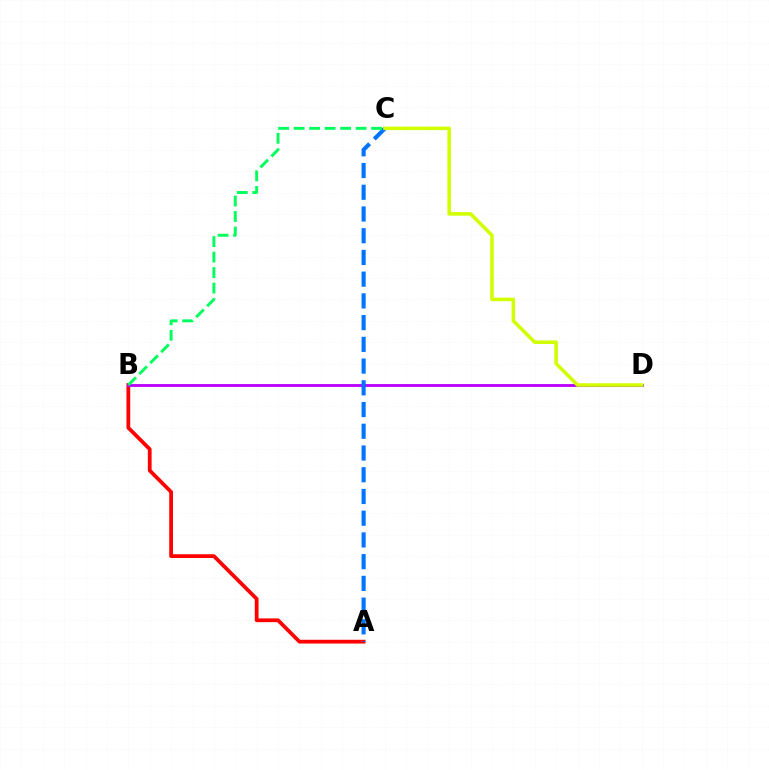{('A', 'B'): [{'color': '#ff0000', 'line_style': 'solid', 'thickness': 2.71}], ('B', 'D'): [{'color': '#b900ff', 'line_style': 'solid', 'thickness': 2.04}], ('A', 'C'): [{'color': '#0074ff', 'line_style': 'dashed', 'thickness': 2.95}], ('B', 'C'): [{'color': '#00ff5c', 'line_style': 'dashed', 'thickness': 2.11}], ('C', 'D'): [{'color': '#d1ff00', 'line_style': 'solid', 'thickness': 2.55}]}